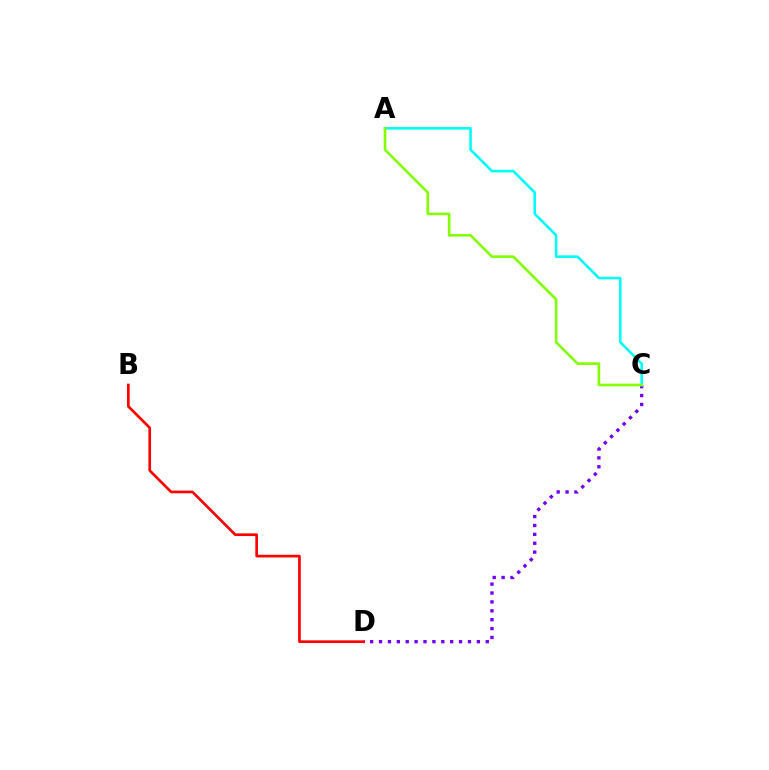{('C', 'D'): [{'color': '#7200ff', 'line_style': 'dotted', 'thickness': 2.42}], ('A', 'C'): [{'color': '#00fff6', 'line_style': 'solid', 'thickness': 1.86}, {'color': '#84ff00', 'line_style': 'solid', 'thickness': 1.89}], ('B', 'D'): [{'color': '#ff0000', 'line_style': 'solid', 'thickness': 1.93}]}